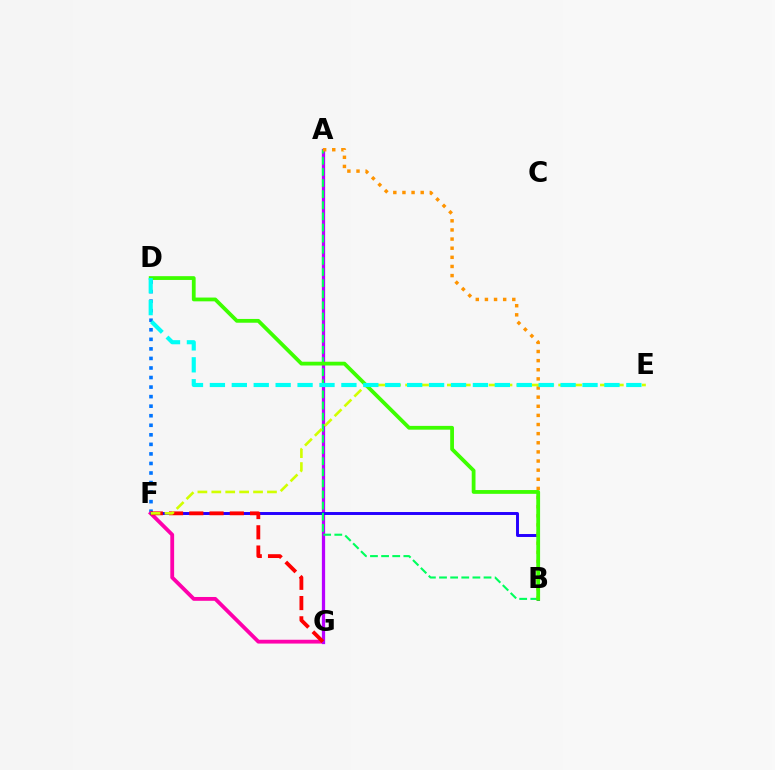{('D', 'F'): [{'color': '#0074ff', 'line_style': 'dotted', 'thickness': 2.59}], ('F', 'G'): [{'color': '#ff00ac', 'line_style': 'solid', 'thickness': 2.75}, {'color': '#ff0000', 'line_style': 'dashed', 'thickness': 2.75}], ('A', 'G'): [{'color': '#b900ff', 'line_style': 'solid', 'thickness': 2.34}], ('B', 'F'): [{'color': '#2500ff', 'line_style': 'solid', 'thickness': 2.12}], ('A', 'B'): [{'color': '#00ff5c', 'line_style': 'dashed', 'thickness': 1.51}, {'color': '#ff9400', 'line_style': 'dotted', 'thickness': 2.48}], ('B', 'D'): [{'color': '#3dff00', 'line_style': 'solid', 'thickness': 2.72}], ('E', 'F'): [{'color': '#d1ff00', 'line_style': 'dashed', 'thickness': 1.89}], ('D', 'E'): [{'color': '#00fff6', 'line_style': 'dashed', 'thickness': 2.98}]}